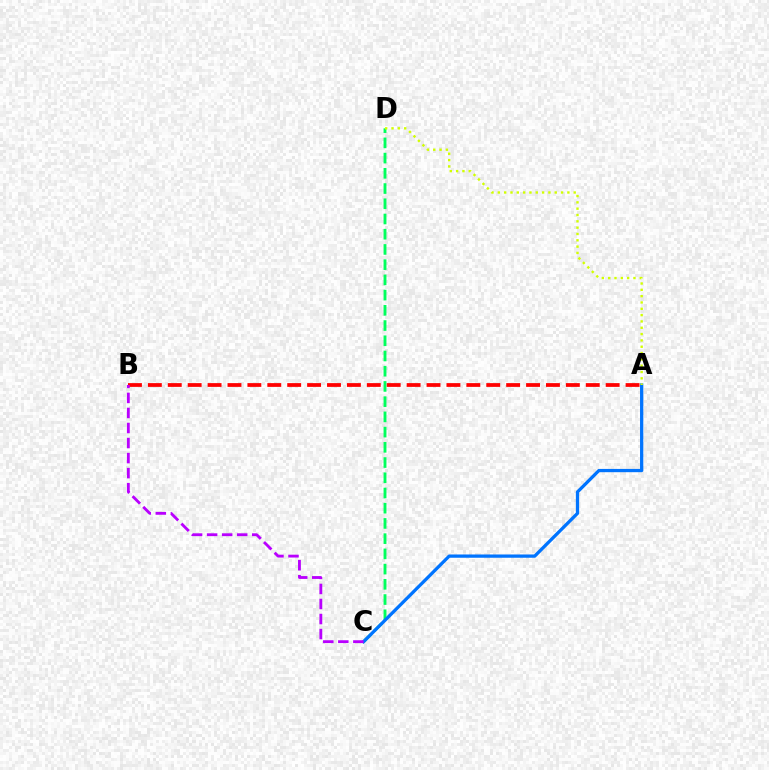{('C', 'D'): [{'color': '#00ff5c', 'line_style': 'dashed', 'thickness': 2.07}], ('A', 'B'): [{'color': '#ff0000', 'line_style': 'dashed', 'thickness': 2.7}], ('A', 'C'): [{'color': '#0074ff', 'line_style': 'solid', 'thickness': 2.36}], ('B', 'C'): [{'color': '#b900ff', 'line_style': 'dashed', 'thickness': 2.04}], ('A', 'D'): [{'color': '#d1ff00', 'line_style': 'dotted', 'thickness': 1.72}]}